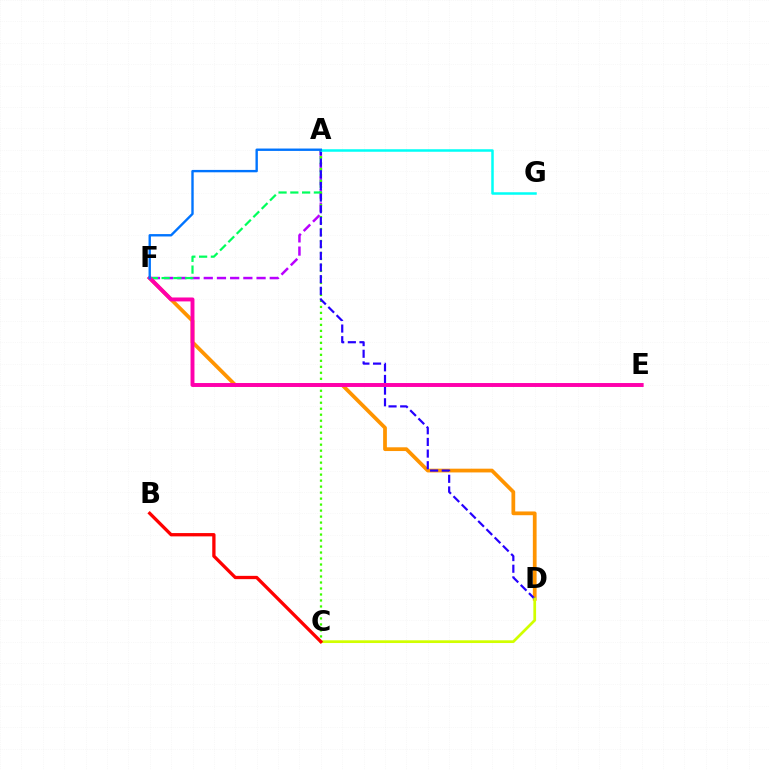{('D', 'F'): [{'color': '#ff9400', 'line_style': 'solid', 'thickness': 2.7}], ('A', 'F'): [{'color': '#b900ff', 'line_style': 'dashed', 'thickness': 1.79}, {'color': '#00ff5c', 'line_style': 'dashed', 'thickness': 1.6}, {'color': '#0074ff', 'line_style': 'solid', 'thickness': 1.72}], ('A', 'C'): [{'color': '#3dff00', 'line_style': 'dotted', 'thickness': 1.63}], ('A', 'D'): [{'color': '#2500ff', 'line_style': 'dashed', 'thickness': 1.58}], ('A', 'G'): [{'color': '#00fff6', 'line_style': 'solid', 'thickness': 1.81}], ('E', 'F'): [{'color': '#ff00ac', 'line_style': 'solid', 'thickness': 2.83}], ('C', 'D'): [{'color': '#d1ff00', 'line_style': 'solid', 'thickness': 1.96}], ('B', 'C'): [{'color': '#ff0000', 'line_style': 'solid', 'thickness': 2.37}]}